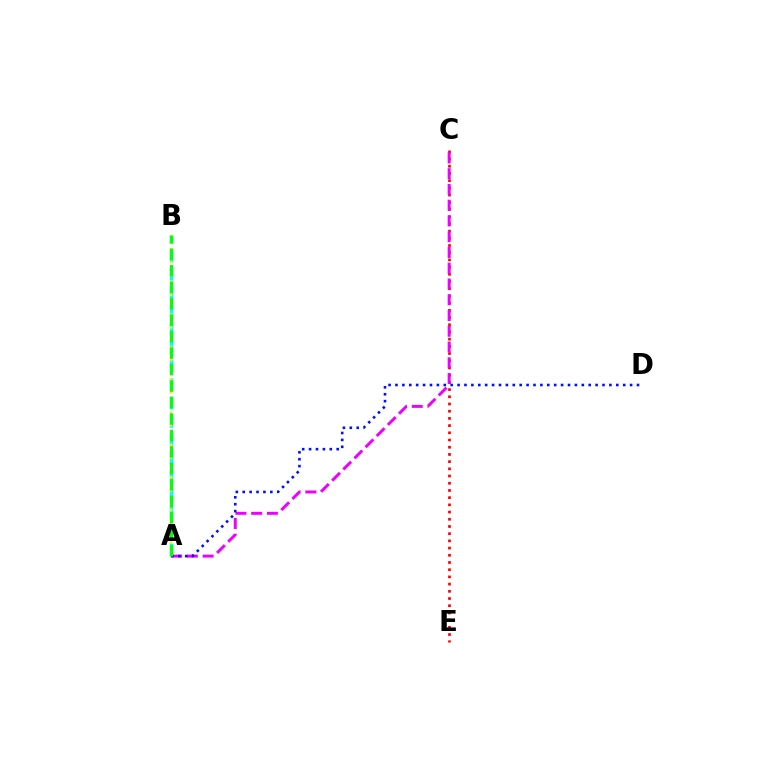{('A', 'B'): [{'color': '#00fff6', 'line_style': 'dashed', 'thickness': 2.5}, {'color': '#fcf500', 'line_style': 'dotted', 'thickness': 1.77}, {'color': '#08ff00', 'line_style': 'dashed', 'thickness': 2.24}], ('C', 'E'): [{'color': '#ff0000', 'line_style': 'dotted', 'thickness': 1.96}], ('A', 'C'): [{'color': '#ee00ff', 'line_style': 'dashed', 'thickness': 2.14}], ('A', 'D'): [{'color': '#0010ff', 'line_style': 'dotted', 'thickness': 1.87}]}